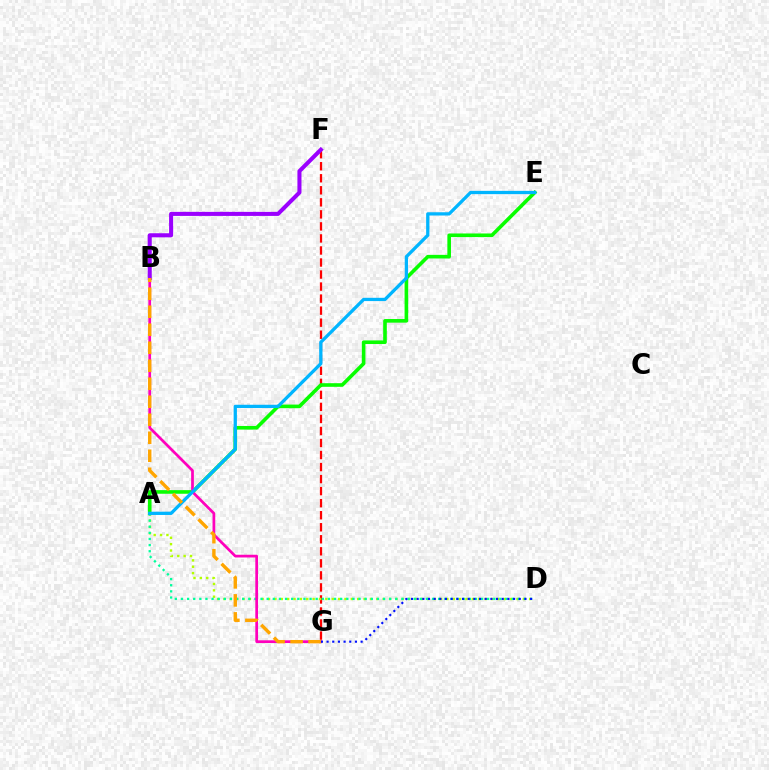{('F', 'G'): [{'color': '#ff0000', 'line_style': 'dashed', 'thickness': 1.63}], ('A', 'D'): [{'color': '#b3ff00', 'line_style': 'dotted', 'thickness': 1.73}, {'color': '#00ff9d', 'line_style': 'dotted', 'thickness': 1.66}], ('A', 'E'): [{'color': '#08ff00', 'line_style': 'solid', 'thickness': 2.61}, {'color': '#00b5ff', 'line_style': 'solid', 'thickness': 2.36}], ('B', 'G'): [{'color': '#ff00bd', 'line_style': 'solid', 'thickness': 1.96}, {'color': '#ffa500', 'line_style': 'dashed', 'thickness': 2.45}], ('B', 'F'): [{'color': '#9b00ff', 'line_style': 'solid', 'thickness': 2.92}], ('D', 'G'): [{'color': '#0010ff', 'line_style': 'dotted', 'thickness': 1.54}]}